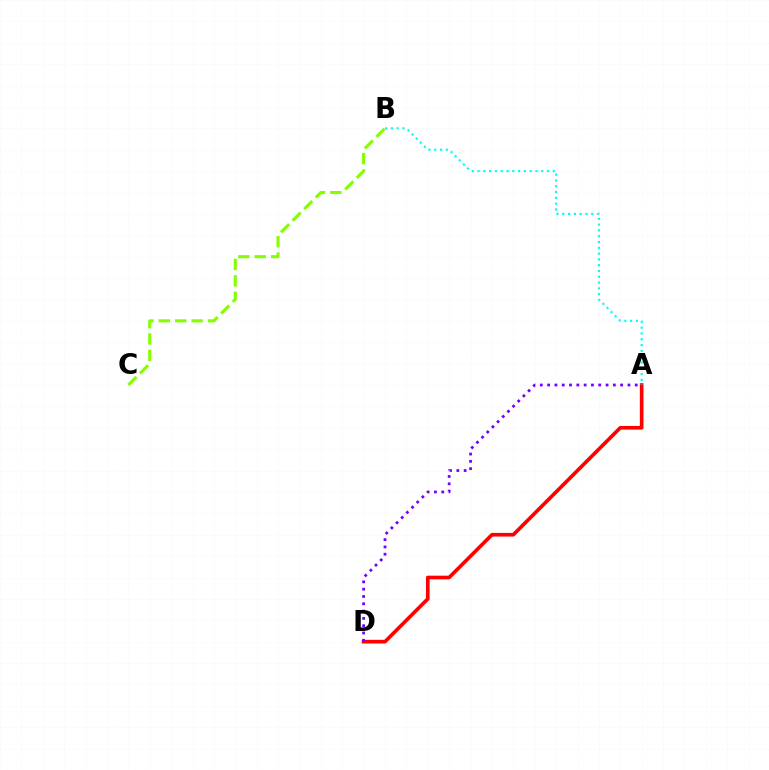{('A', 'D'): [{'color': '#ff0000', 'line_style': 'solid', 'thickness': 2.63}, {'color': '#7200ff', 'line_style': 'dotted', 'thickness': 1.98}], ('A', 'B'): [{'color': '#00fff6', 'line_style': 'dotted', 'thickness': 1.57}], ('B', 'C'): [{'color': '#84ff00', 'line_style': 'dashed', 'thickness': 2.23}]}